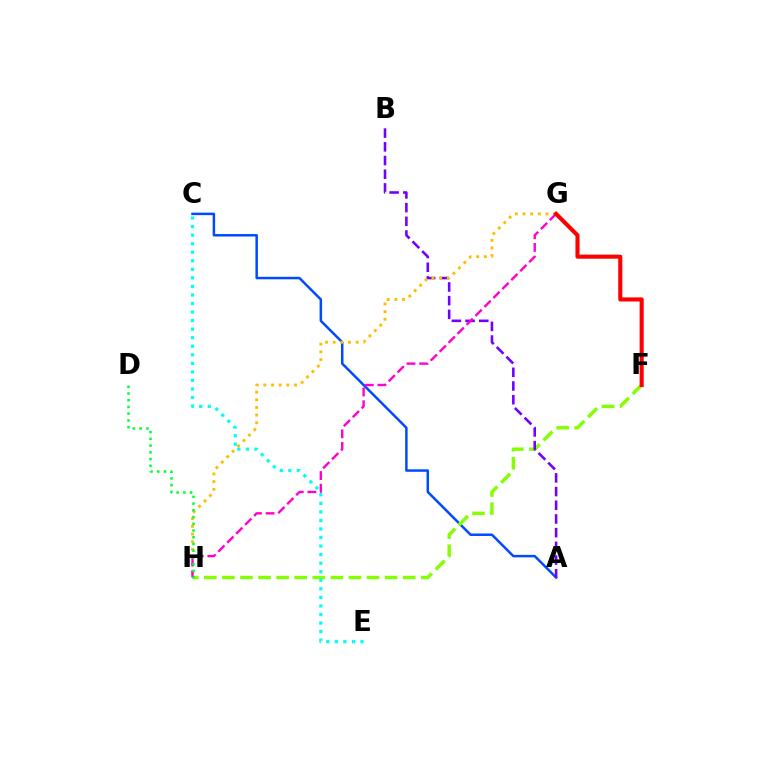{('A', 'C'): [{'color': '#004bff', 'line_style': 'solid', 'thickness': 1.8}], ('F', 'H'): [{'color': '#84ff00', 'line_style': 'dashed', 'thickness': 2.46}], ('C', 'E'): [{'color': '#00fff6', 'line_style': 'dotted', 'thickness': 2.32}], ('A', 'B'): [{'color': '#7200ff', 'line_style': 'dashed', 'thickness': 1.86}], ('G', 'H'): [{'color': '#ffbd00', 'line_style': 'dotted', 'thickness': 2.08}, {'color': '#ff00cf', 'line_style': 'dashed', 'thickness': 1.72}], ('D', 'H'): [{'color': '#00ff39', 'line_style': 'dotted', 'thickness': 1.83}], ('F', 'G'): [{'color': '#ff0000', 'line_style': 'solid', 'thickness': 2.95}]}